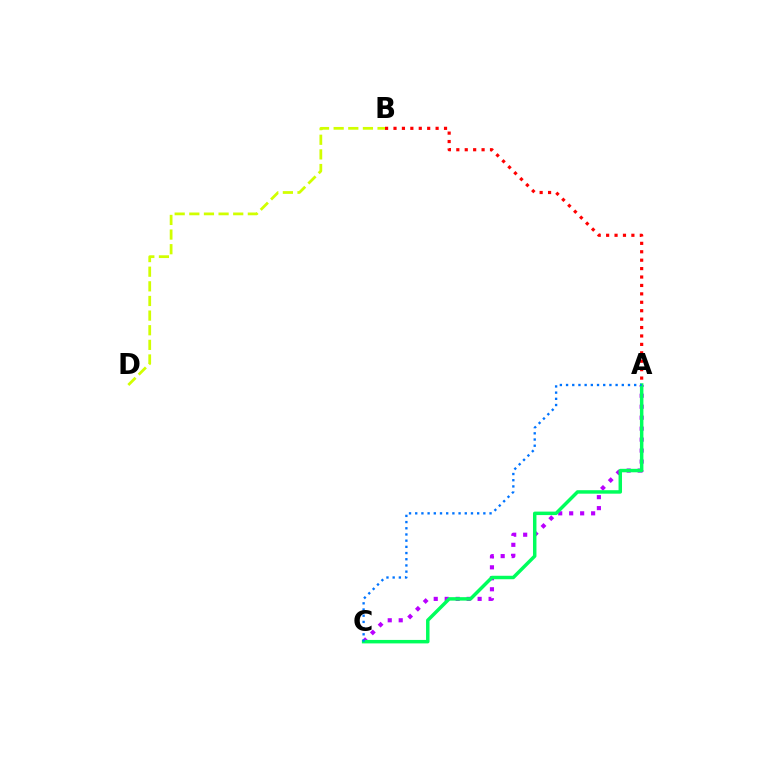{('A', 'B'): [{'color': '#ff0000', 'line_style': 'dotted', 'thickness': 2.29}], ('A', 'C'): [{'color': '#b900ff', 'line_style': 'dotted', 'thickness': 2.98}, {'color': '#00ff5c', 'line_style': 'solid', 'thickness': 2.5}, {'color': '#0074ff', 'line_style': 'dotted', 'thickness': 1.68}], ('B', 'D'): [{'color': '#d1ff00', 'line_style': 'dashed', 'thickness': 1.99}]}